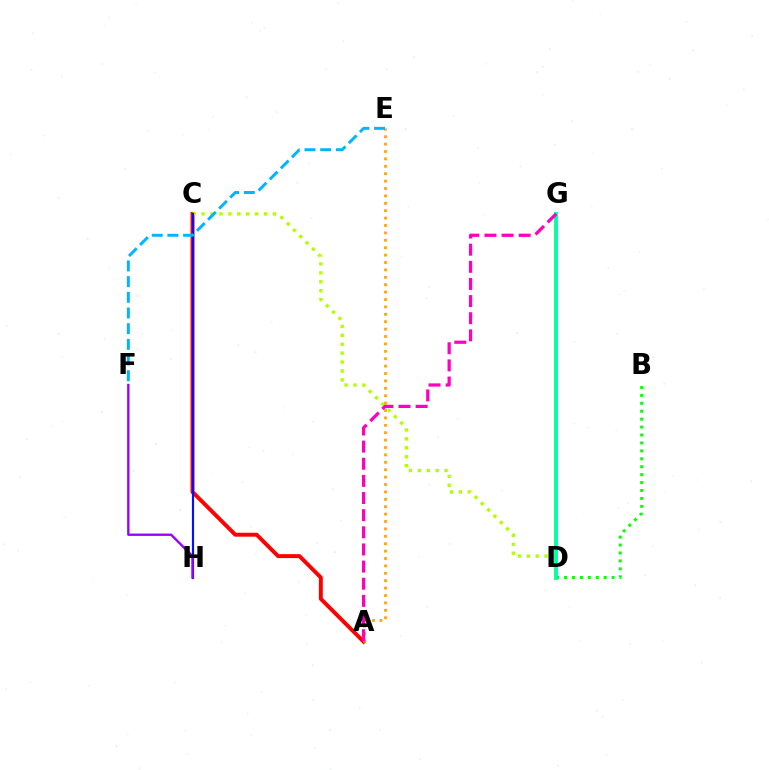{('A', 'C'): [{'color': '#ff0000', 'line_style': 'solid', 'thickness': 2.83}], ('C', 'D'): [{'color': '#b3ff00', 'line_style': 'dotted', 'thickness': 2.42}], ('A', 'E'): [{'color': '#ffa500', 'line_style': 'dotted', 'thickness': 2.01}], ('B', 'D'): [{'color': '#08ff00', 'line_style': 'dotted', 'thickness': 2.15}], ('C', 'H'): [{'color': '#0010ff', 'line_style': 'solid', 'thickness': 1.57}], ('E', 'F'): [{'color': '#00b5ff', 'line_style': 'dashed', 'thickness': 2.13}], ('D', 'G'): [{'color': '#00ff9d', 'line_style': 'solid', 'thickness': 2.75}], ('A', 'G'): [{'color': '#ff00bd', 'line_style': 'dashed', 'thickness': 2.33}], ('F', 'H'): [{'color': '#9b00ff', 'line_style': 'solid', 'thickness': 1.7}]}